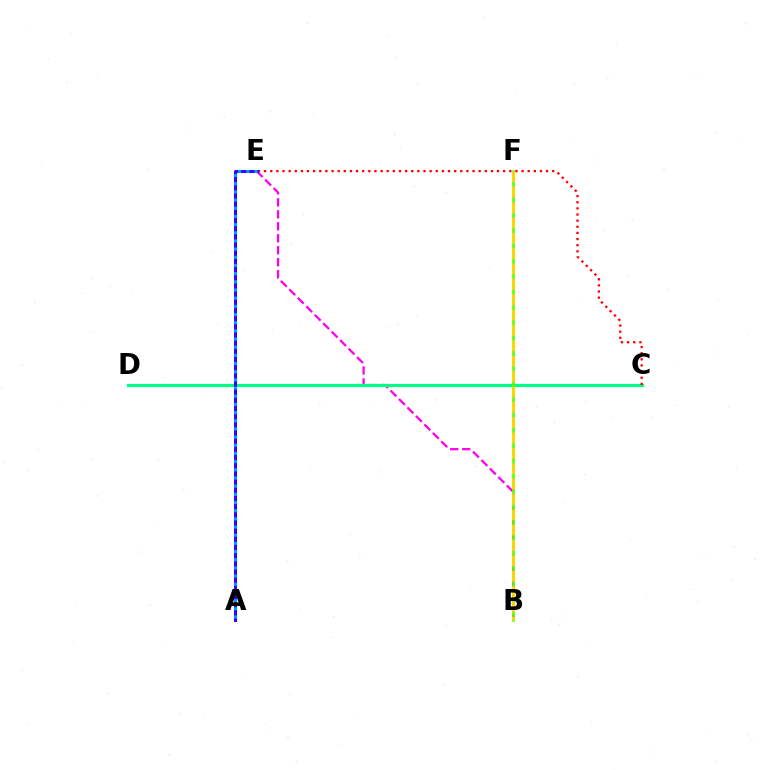{('B', 'E'): [{'color': '#ff00ed', 'line_style': 'dashed', 'thickness': 1.63}], ('C', 'D'): [{'color': '#00ff86', 'line_style': 'solid', 'thickness': 2.29}], ('B', 'F'): [{'color': '#4fff00', 'line_style': 'solid', 'thickness': 1.82}, {'color': '#ffd500', 'line_style': 'dashed', 'thickness': 2.09}], ('C', 'E'): [{'color': '#ff0000', 'line_style': 'dotted', 'thickness': 1.67}], ('A', 'E'): [{'color': '#3700ff', 'line_style': 'solid', 'thickness': 2.19}, {'color': '#009eff', 'line_style': 'dotted', 'thickness': 2.22}]}